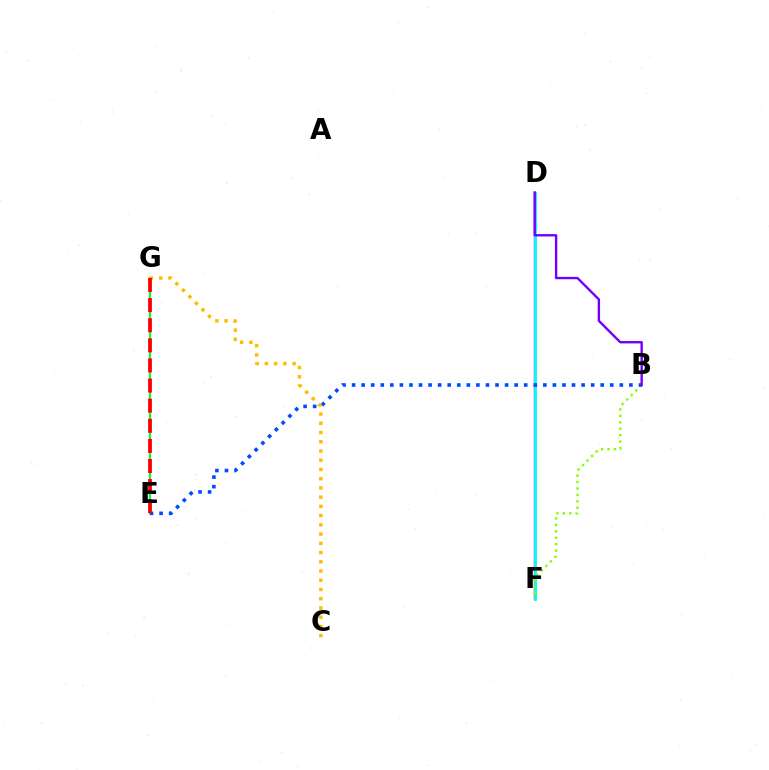{('D', 'F'): [{'color': '#ff00cf', 'line_style': 'solid', 'thickness': 1.76}, {'color': '#00fff6', 'line_style': 'solid', 'thickness': 2.04}], ('E', 'G'): [{'color': '#00ff39', 'line_style': 'solid', 'thickness': 1.51}, {'color': '#ff0000', 'line_style': 'dashed', 'thickness': 2.73}], ('B', 'F'): [{'color': '#84ff00', 'line_style': 'dotted', 'thickness': 1.75}], ('B', 'E'): [{'color': '#004bff', 'line_style': 'dotted', 'thickness': 2.6}], ('C', 'G'): [{'color': '#ffbd00', 'line_style': 'dotted', 'thickness': 2.51}], ('B', 'D'): [{'color': '#7200ff', 'line_style': 'solid', 'thickness': 1.72}]}